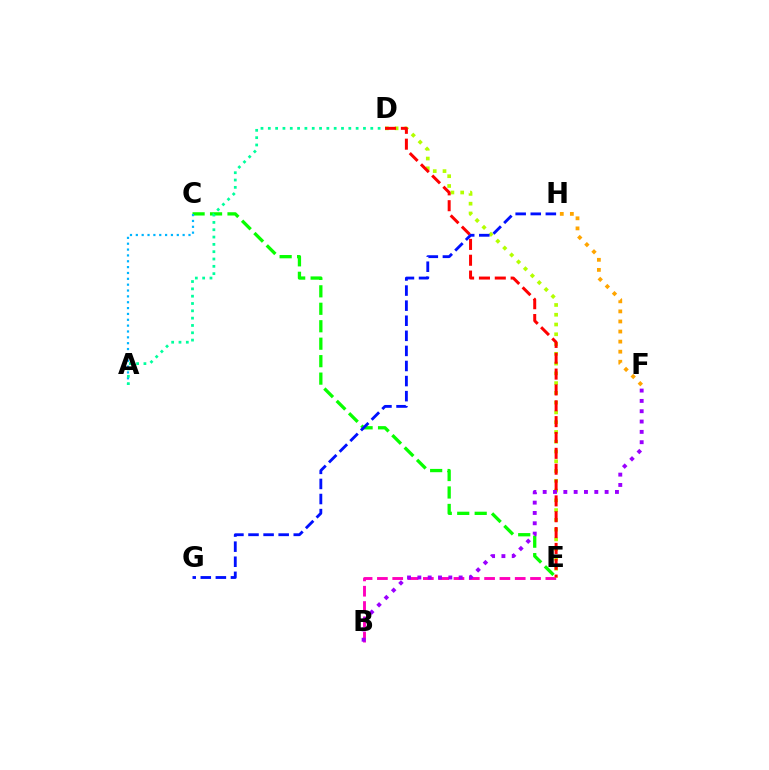{('C', 'E'): [{'color': '#08ff00', 'line_style': 'dashed', 'thickness': 2.37}], ('A', 'C'): [{'color': '#00b5ff', 'line_style': 'dotted', 'thickness': 1.59}], ('B', 'E'): [{'color': '#ff00bd', 'line_style': 'dashed', 'thickness': 2.08}], ('D', 'E'): [{'color': '#b3ff00', 'line_style': 'dotted', 'thickness': 2.65}, {'color': '#ff0000', 'line_style': 'dashed', 'thickness': 2.15}], ('F', 'H'): [{'color': '#ffa500', 'line_style': 'dotted', 'thickness': 2.74}], ('B', 'F'): [{'color': '#9b00ff', 'line_style': 'dotted', 'thickness': 2.8}], ('G', 'H'): [{'color': '#0010ff', 'line_style': 'dashed', 'thickness': 2.05}], ('A', 'D'): [{'color': '#00ff9d', 'line_style': 'dotted', 'thickness': 1.99}]}